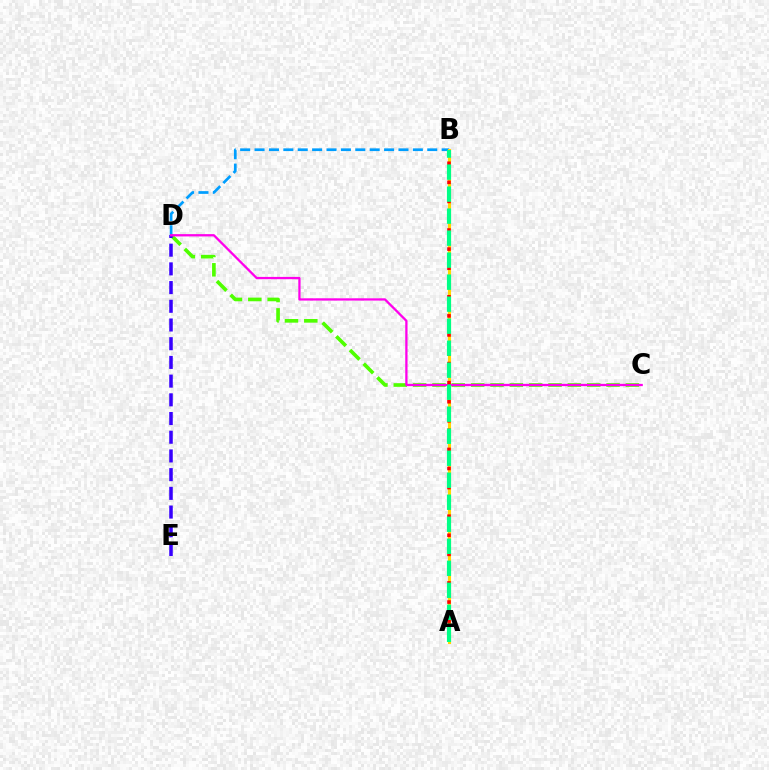{('C', 'D'): [{'color': '#4fff00', 'line_style': 'dashed', 'thickness': 2.63}, {'color': '#ff00ed', 'line_style': 'solid', 'thickness': 1.65}], ('B', 'D'): [{'color': '#009eff', 'line_style': 'dashed', 'thickness': 1.96}], ('D', 'E'): [{'color': '#3700ff', 'line_style': 'dashed', 'thickness': 2.54}], ('A', 'B'): [{'color': '#ffd500', 'line_style': 'solid', 'thickness': 2.24}, {'color': '#ff0000', 'line_style': 'dotted', 'thickness': 2.59}, {'color': '#00ff86', 'line_style': 'dashed', 'thickness': 2.99}]}